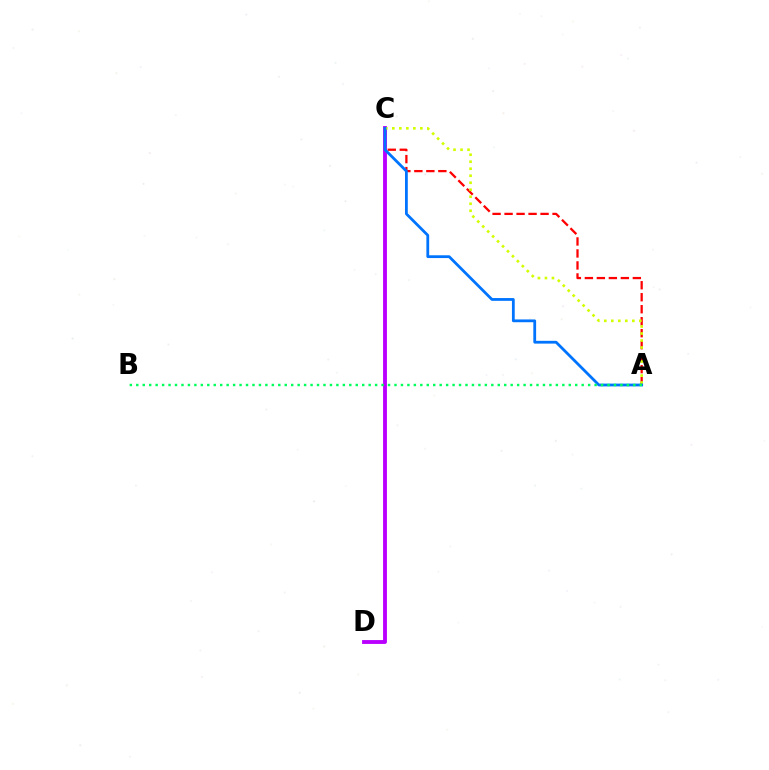{('A', 'C'): [{'color': '#ff0000', 'line_style': 'dashed', 'thickness': 1.63}, {'color': '#d1ff00', 'line_style': 'dotted', 'thickness': 1.9}, {'color': '#0074ff', 'line_style': 'solid', 'thickness': 2.01}], ('C', 'D'): [{'color': '#b900ff', 'line_style': 'solid', 'thickness': 2.78}], ('A', 'B'): [{'color': '#00ff5c', 'line_style': 'dotted', 'thickness': 1.75}]}